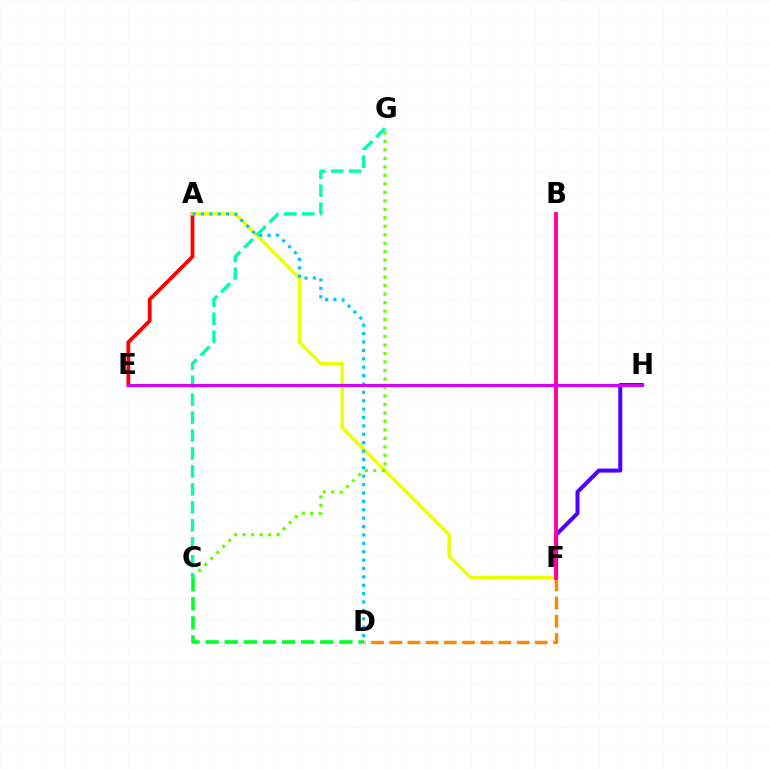{('D', 'F'): [{'color': '#ff8800', 'line_style': 'dashed', 'thickness': 2.47}], ('A', 'E'): [{'color': '#ff0000', 'line_style': 'solid', 'thickness': 2.71}], ('E', 'H'): [{'color': '#003fff', 'line_style': 'dotted', 'thickness': 1.87}, {'color': '#d600ff', 'line_style': 'solid', 'thickness': 2.24}], ('F', 'H'): [{'color': '#4f00ff', 'line_style': 'solid', 'thickness': 2.9}], ('A', 'F'): [{'color': '#eeff00', 'line_style': 'solid', 'thickness': 2.45}], ('C', 'G'): [{'color': '#66ff00', 'line_style': 'dotted', 'thickness': 2.3}, {'color': '#00ffaf', 'line_style': 'dashed', 'thickness': 2.44}], ('A', 'D'): [{'color': '#00c7ff', 'line_style': 'dotted', 'thickness': 2.28}], ('B', 'F'): [{'color': '#ff00a0', 'line_style': 'solid', 'thickness': 2.77}], ('C', 'D'): [{'color': '#00ff27', 'line_style': 'dashed', 'thickness': 2.6}]}